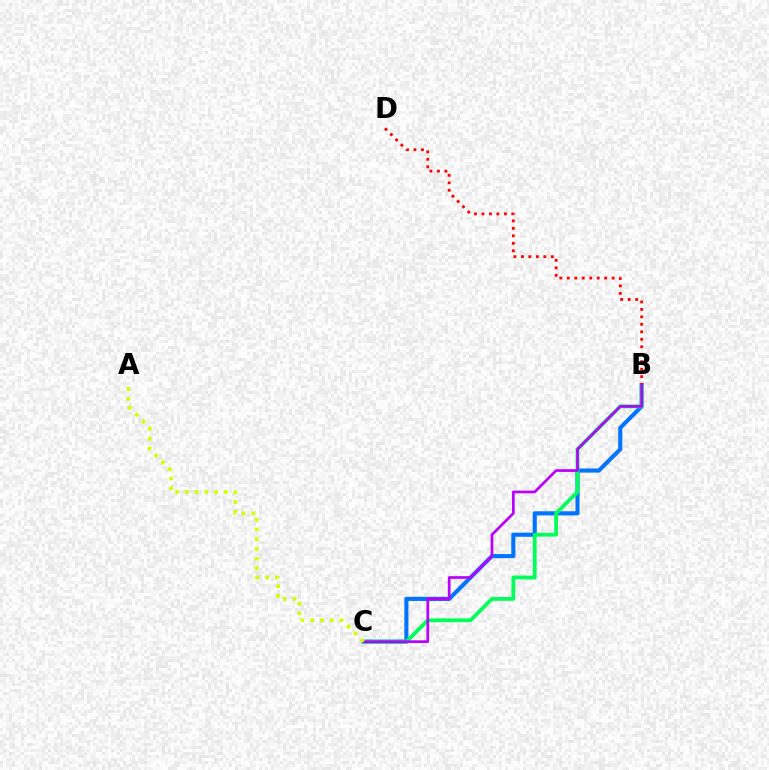{('B', 'C'): [{'color': '#0074ff', 'line_style': 'solid', 'thickness': 2.96}, {'color': '#00ff5c', 'line_style': 'solid', 'thickness': 2.74}, {'color': '#b900ff', 'line_style': 'solid', 'thickness': 1.96}], ('B', 'D'): [{'color': '#ff0000', 'line_style': 'dotted', 'thickness': 2.03}], ('A', 'C'): [{'color': '#d1ff00', 'line_style': 'dotted', 'thickness': 2.65}]}